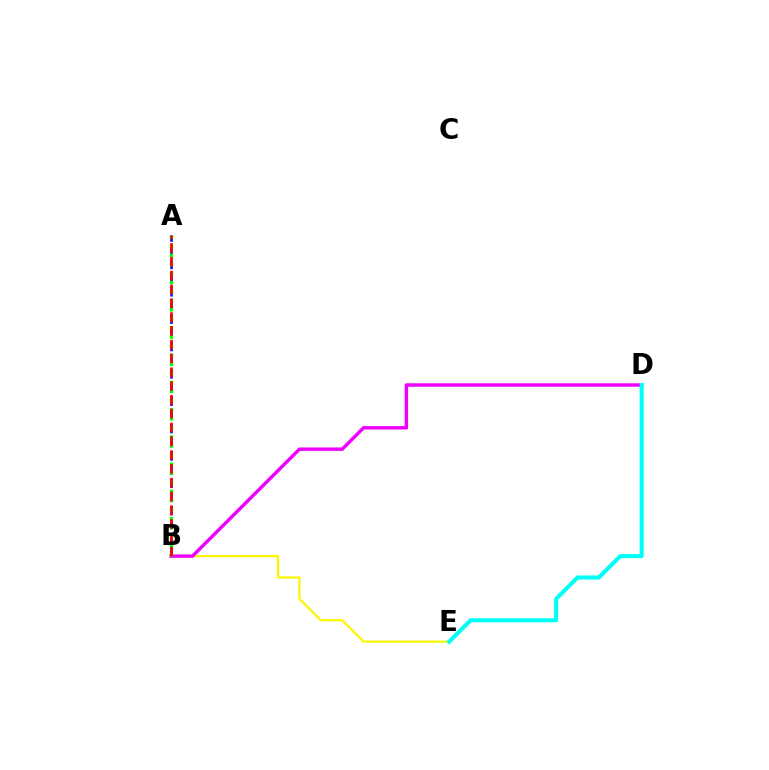{('B', 'E'): [{'color': '#fcf500', 'line_style': 'solid', 'thickness': 1.61}], ('A', 'B'): [{'color': '#0010ff', 'line_style': 'dashed', 'thickness': 1.86}, {'color': '#08ff00', 'line_style': 'dotted', 'thickness': 2.47}, {'color': '#ff0000', 'line_style': 'dashed', 'thickness': 1.88}], ('B', 'D'): [{'color': '#ee00ff', 'line_style': 'solid', 'thickness': 2.46}], ('D', 'E'): [{'color': '#00fff6', 'line_style': 'solid', 'thickness': 2.93}]}